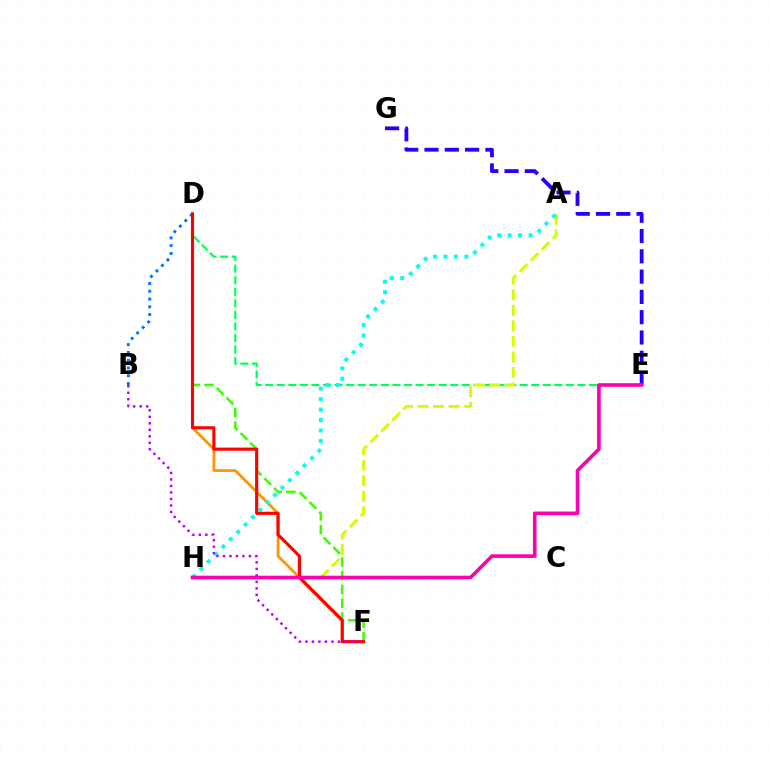{('D', 'F'): [{'color': '#ff9400', 'line_style': 'solid', 'thickness': 1.98}, {'color': '#3dff00', 'line_style': 'dashed', 'thickness': 1.87}, {'color': '#ff0000', 'line_style': 'solid', 'thickness': 2.25}], ('D', 'E'): [{'color': '#00ff5c', 'line_style': 'dashed', 'thickness': 1.57}], ('A', 'H'): [{'color': '#d1ff00', 'line_style': 'dashed', 'thickness': 2.11}, {'color': '#00fff6', 'line_style': 'dotted', 'thickness': 2.83}], ('B', 'D'): [{'color': '#0074ff', 'line_style': 'dotted', 'thickness': 2.11}], ('E', 'G'): [{'color': '#2500ff', 'line_style': 'dashed', 'thickness': 2.76}], ('E', 'H'): [{'color': '#ff00ac', 'line_style': 'solid', 'thickness': 2.6}], ('B', 'F'): [{'color': '#b900ff', 'line_style': 'dotted', 'thickness': 1.77}]}